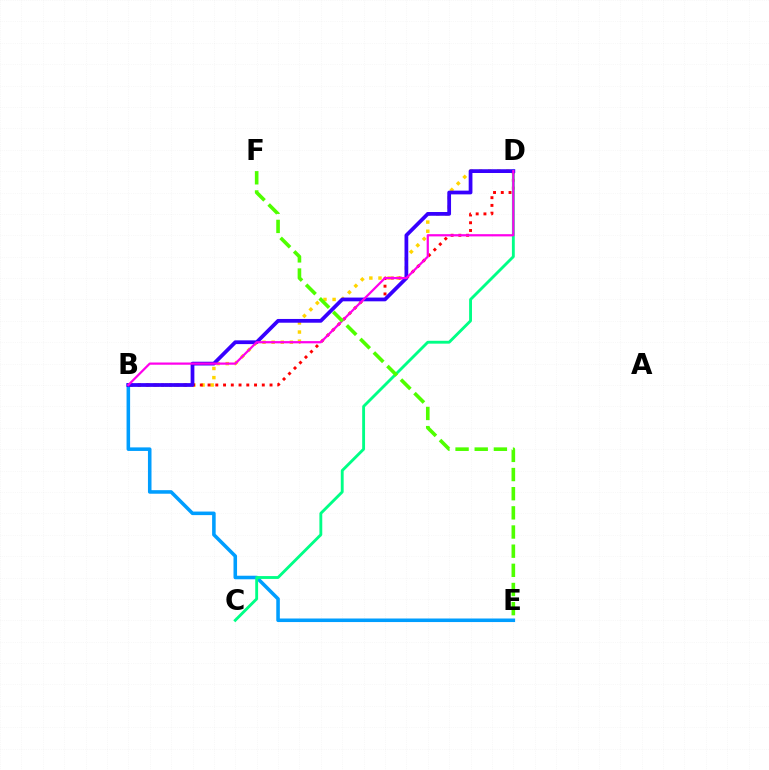{('B', 'D'): [{'color': '#ffd500', 'line_style': 'dotted', 'thickness': 2.48}, {'color': '#ff0000', 'line_style': 'dotted', 'thickness': 2.1}, {'color': '#3700ff', 'line_style': 'solid', 'thickness': 2.7}, {'color': '#ff00ed', 'line_style': 'solid', 'thickness': 1.6}], ('B', 'E'): [{'color': '#009eff', 'line_style': 'solid', 'thickness': 2.56}], ('C', 'D'): [{'color': '#00ff86', 'line_style': 'solid', 'thickness': 2.06}], ('E', 'F'): [{'color': '#4fff00', 'line_style': 'dashed', 'thickness': 2.6}]}